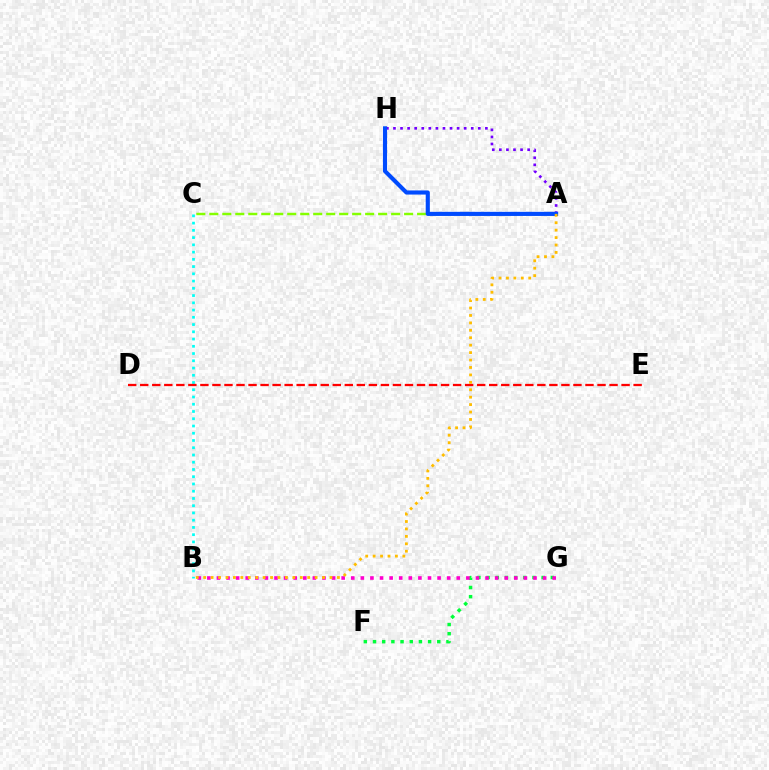{('A', 'C'): [{'color': '#84ff00', 'line_style': 'dashed', 'thickness': 1.76}], ('A', 'H'): [{'color': '#7200ff', 'line_style': 'dotted', 'thickness': 1.92}, {'color': '#004bff', 'line_style': 'solid', 'thickness': 2.97}], ('F', 'G'): [{'color': '#00ff39', 'line_style': 'dotted', 'thickness': 2.49}], ('B', 'C'): [{'color': '#00fff6', 'line_style': 'dotted', 'thickness': 1.97}], ('D', 'E'): [{'color': '#ff0000', 'line_style': 'dashed', 'thickness': 1.63}], ('B', 'G'): [{'color': '#ff00cf', 'line_style': 'dotted', 'thickness': 2.61}], ('A', 'B'): [{'color': '#ffbd00', 'line_style': 'dotted', 'thickness': 2.02}]}